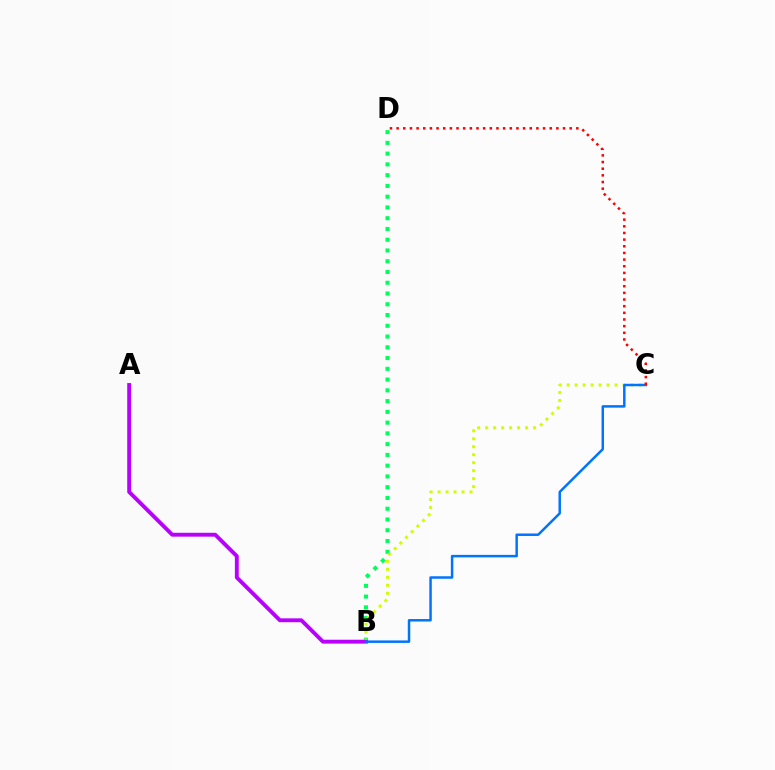{('B', 'D'): [{'color': '#00ff5c', 'line_style': 'dotted', 'thickness': 2.92}], ('B', 'C'): [{'color': '#d1ff00', 'line_style': 'dotted', 'thickness': 2.17}, {'color': '#0074ff', 'line_style': 'solid', 'thickness': 1.79}], ('A', 'B'): [{'color': '#b900ff', 'line_style': 'solid', 'thickness': 2.79}], ('C', 'D'): [{'color': '#ff0000', 'line_style': 'dotted', 'thickness': 1.81}]}